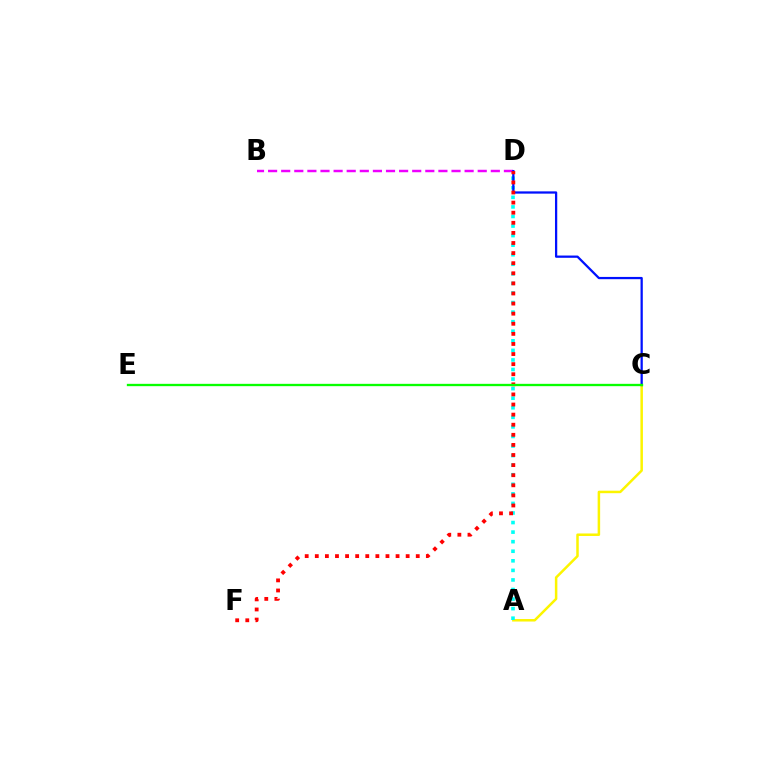{('A', 'C'): [{'color': '#fcf500', 'line_style': 'solid', 'thickness': 1.8}], ('A', 'D'): [{'color': '#00fff6', 'line_style': 'dotted', 'thickness': 2.6}], ('B', 'D'): [{'color': '#ee00ff', 'line_style': 'dashed', 'thickness': 1.78}], ('C', 'D'): [{'color': '#0010ff', 'line_style': 'solid', 'thickness': 1.63}], ('D', 'F'): [{'color': '#ff0000', 'line_style': 'dotted', 'thickness': 2.74}], ('C', 'E'): [{'color': '#08ff00', 'line_style': 'solid', 'thickness': 1.68}]}